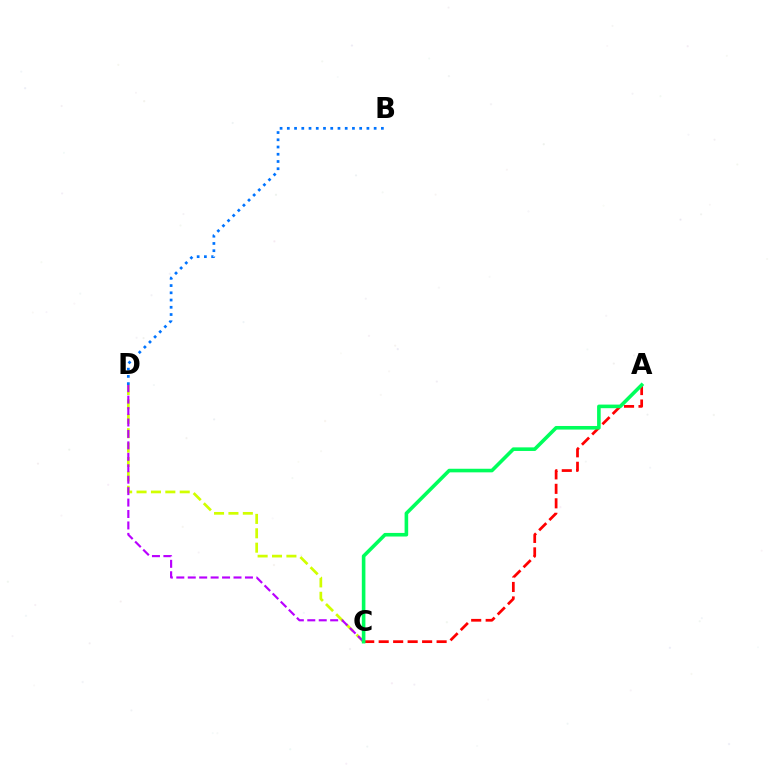{('C', 'D'): [{'color': '#d1ff00', 'line_style': 'dashed', 'thickness': 1.96}, {'color': '#b900ff', 'line_style': 'dashed', 'thickness': 1.55}], ('A', 'C'): [{'color': '#ff0000', 'line_style': 'dashed', 'thickness': 1.97}, {'color': '#00ff5c', 'line_style': 'solid', 'thickness': 2.59}], ('B', 'D'): [{'color': '#0074ff', 'line_style': 'dotted', 'thickness': 1.97}]}